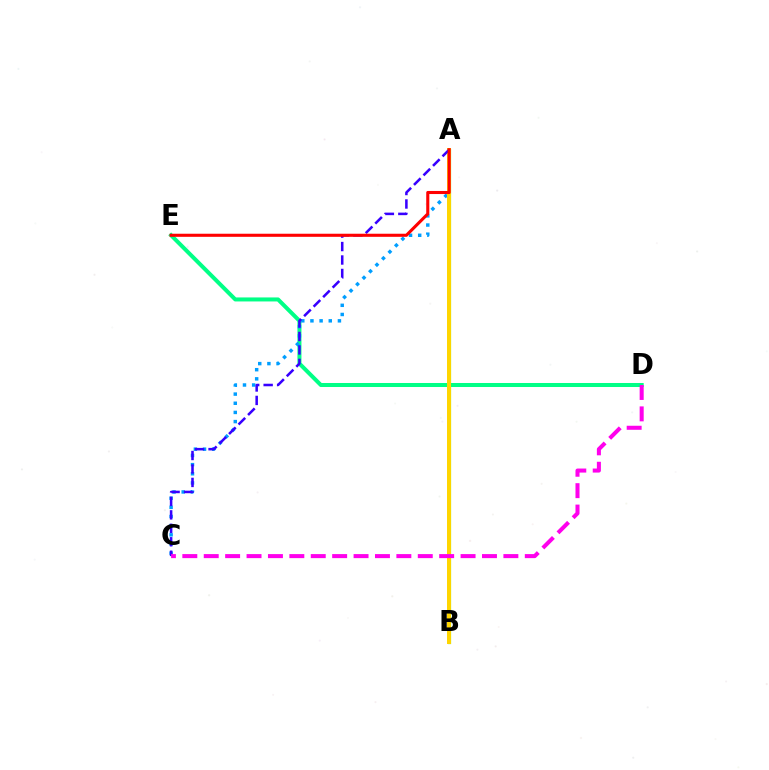{('D', 'E'): [{'color': '#00ff86', 'line_style': 'solid', 'thickness': 2.89}], ('A', 'C'): [{'color': '#009eff', 'line_style': 'dotted', 'thickness': 2.49}, {'color': '#3700ff', 'line_style': 'dashed', 'thickness': 1.83}], ('A', 'B'): [{'color': '#4fff00', 'line_style': 'solid', 'thickness': 2.31}, {'color': '#ffd500', 'line_style': 'solid', 'thickness': 2.86}], ('A', 'E'): [{'color': '#ff0000', 'line_style': 'solid', 'thickness': 2.22}], ('C', 'D'): [{'color': '#ff00ed', 'line_style': 'dashed', 'thickness': 2.91}]}